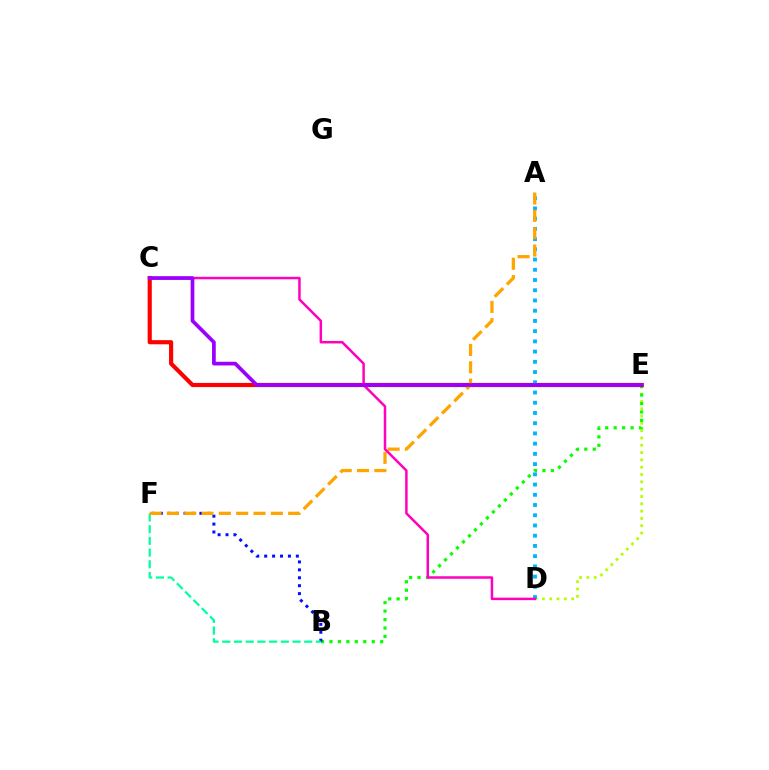{('D', 'E'): [{'color': '#b3ff00', 'line_style': 'dotted', 'thickness': 1.99}], ('B', 'E'): [{'color': '#08ff00', 'line_style': 'dotted', 'thickness': 2.3}], ('C', 'E'): [{'color': '#ff0000', 'line_style': 'solid', 'thickness': 2.99}, {'color': '#9b00ff', 'line_style': 'solid', 'thickness': 2.67}], ('B', 'F'): [{'color': '#0010ff', 'line_style': 'dotted', 'thickness': 2.15}, {'color': '#00ff9d', 'line_style': 'dashed', 'thickness': 1.59}], ('A', 'D'): [{'color': '#00b5ff', 'line_style': 'dotted', 'thickness': 2.78}], ('A', 'F'): [{'color': '#ffa500', 'line_style': 'dashed', 'thickness': 2.35}], ('C', 'D'): [{'color': '#ff00bd', 'line_style': 'solid', 'thickness': 1.79}]}